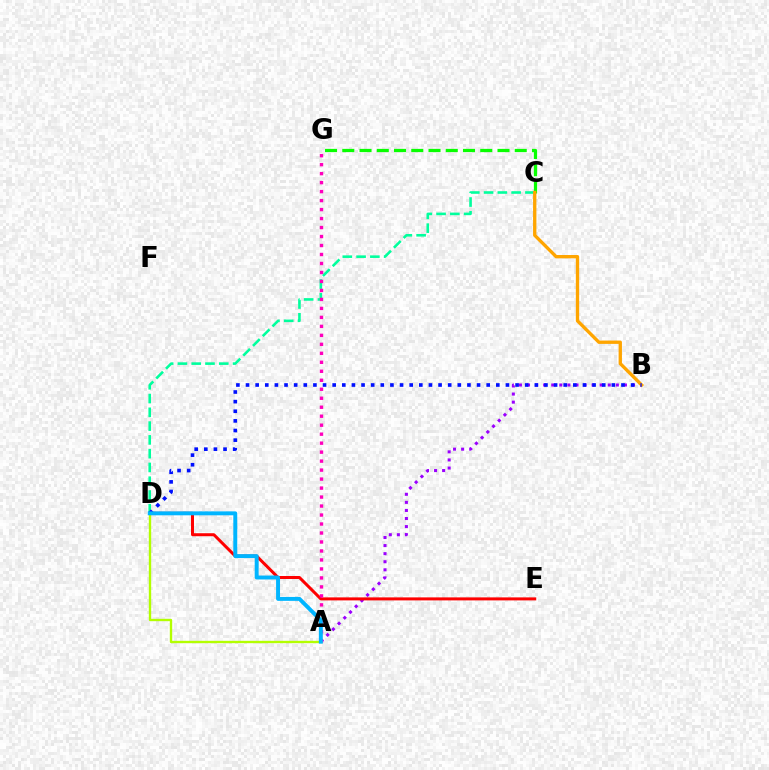{('C', 'D'): [{'color': '#00ff9d', 'line_style': 'dashed', 'thickness': 1.87}], ('A', 'B'): [{'color': '#9b00ff', 'line_style': 'dotted', 'thickness': 2.19}], ('D', 'E'): [{'color': '#ff0000', 'line_style': 'solid', 'thickness': 2.16}], ('C', 'G'): [{'color': '#08ff00', 'line_style': 'dashed', 'thickness': 2.34}], ('A', 'G'): [{'color': '#ff00bd', 'line_style': 'dotted', 'thickness': 2.44}], ('A', 'D'): [{'color': '#b3ff00', 'line_style': 'solid', 'thickness': 1.7}, {'color': '#00b5ff', 'line_style': 'solid', 'thickness': 2.84}], ('B', 'C'): [{'color': '#ffa500', 'line_style': 'solid', 'thickness': 2.4}], ('B', 'D'): [{'color': '#0010ff', 'line_style': 'dotted', 'thickness': 2.62}]}